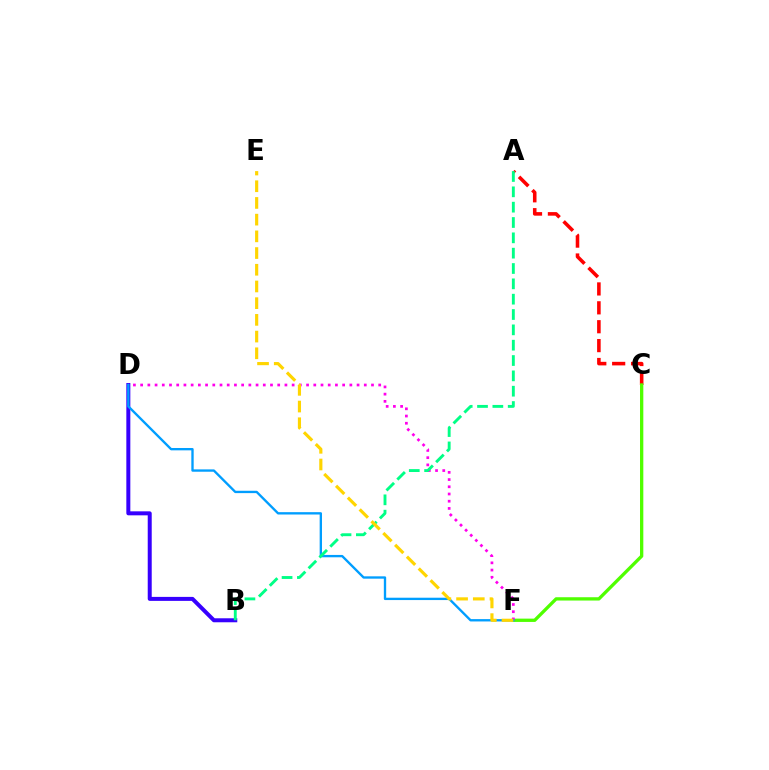{('B', 'D'): [{'color': '#3700ff', 'line_style': 'solid', 'thickness': 2.87}], ('A', 'C'): [{'color': '#ff0000', 'line_style': 'dashed', 'thickness': 2.57}], ('C', 'F'): [{'color': '#4fff00', 'line_style': 'solid', 'thickness': 2.38}], ('D', 'F'): [{'color': '#ff00ed', 'line_style': 'dotted', 'thickness': 1.96}, {'color': '#009eff', 'line_style': 'solid', 'thickness': 1.69}], ('A', 'B'): [{'color': '#00ff86', 'line_style': 'dashed', 'thickness': 2.08}], ('E', 'F'): [{'color': '#ffd500', 'line_style': 'dashed', 'thickness': 2.27}]}